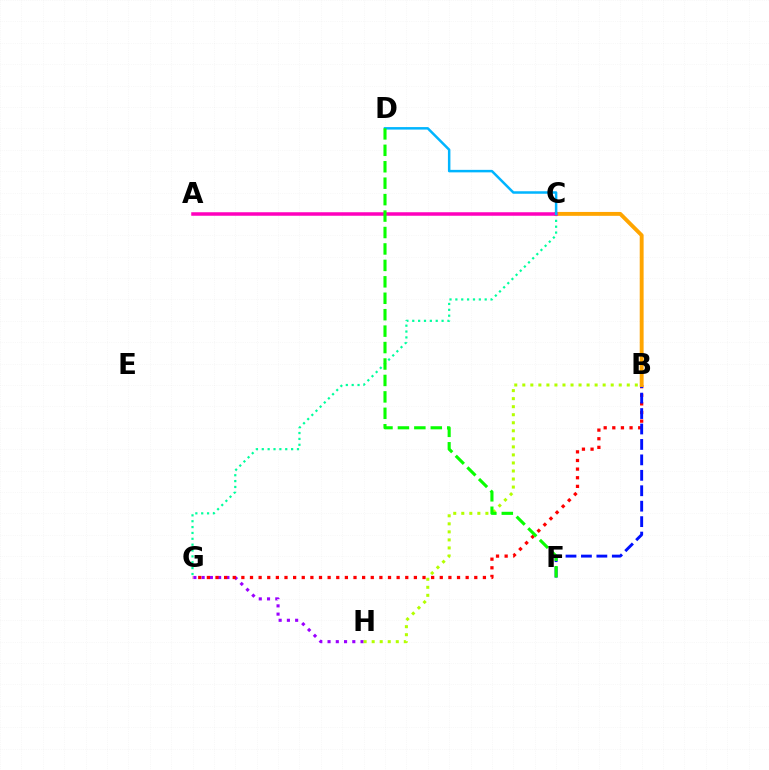{('G', 'H'): [{'color': '#9b00ff', 'line_style': 'dotted', 'thickness': 2.24}], ('B', 'G'): [{'color': '#ff0000', 'line_style': 'dotted', 'thickness': 2.34}], ('C', 'G'): [{'color': '#00ff9d', 'line_style': 'dotted', 'thickness': 1.59}], ('B', 'F'): [{'color': '#0010ff', 'line_style': 'dashed', 'thickness': 2.1}], ('B', 'C'): [{'color': '#ffa500', 'line_style': 'solid', 'thickness': 2.8}], ('A', 'C'): [{'color': '#ff00bd', 'line_style': 'solid', 'thickness': 2.52}], ('C', 'D'): [{'color': '#00b5ff', 'line_style': 'solid', 'thickness': 1.8}], ('B', 'H'): [{'color': '#b3ff00', 'line_style': 'dotted', 'thickness': 2.18}], ('D', 'F'): [{'color': '#08ff00', 'line_style': 'dashed', 'thickness': 2.23}]}